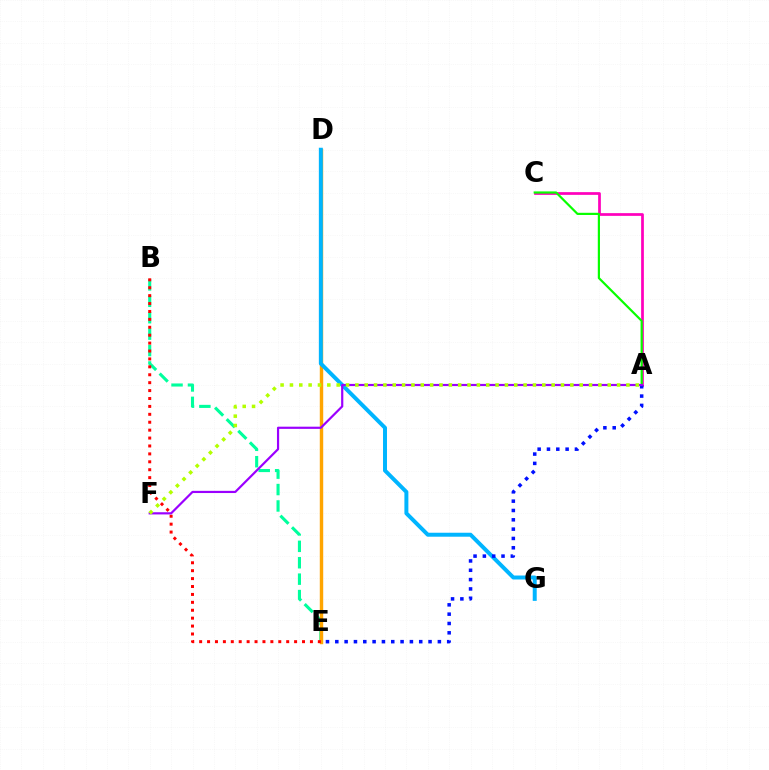{('B', 'E'): [{'color': '#00ff9d', 'line_style': 'dashed', 'thickness': 2.23}, {'color': '#ff0000', 'line_style': 'dotted', 'thickness': 2.15}], ('A', 'C'): [{'color': '#ff00bd', 'line_style': 'solid', 'thickness': 1.96}, {'color': '#08ff00', 'line_style': 'solid', 'thickness': 1.58}], ('D', 'E'): [{'color': '#ffa500', 'line_style': 'solid', 'thickness': 2.47}], ('D', 'G'): [{'color': '#00b5ff', 'line_style': 'solid', 'thickness': 2.86}], ('A', 'E'): [{'color': '#0010ff', 'line_style': 'dotted', 'thickness': 2.53}], ('A', 'F'): [{'color': '#9b00ff', 'line_style': 'solid', 'thickness': 1.58}, {'color': '#b3ff00', 'line_style': 'dotted', 'thickness': 2.54}]}